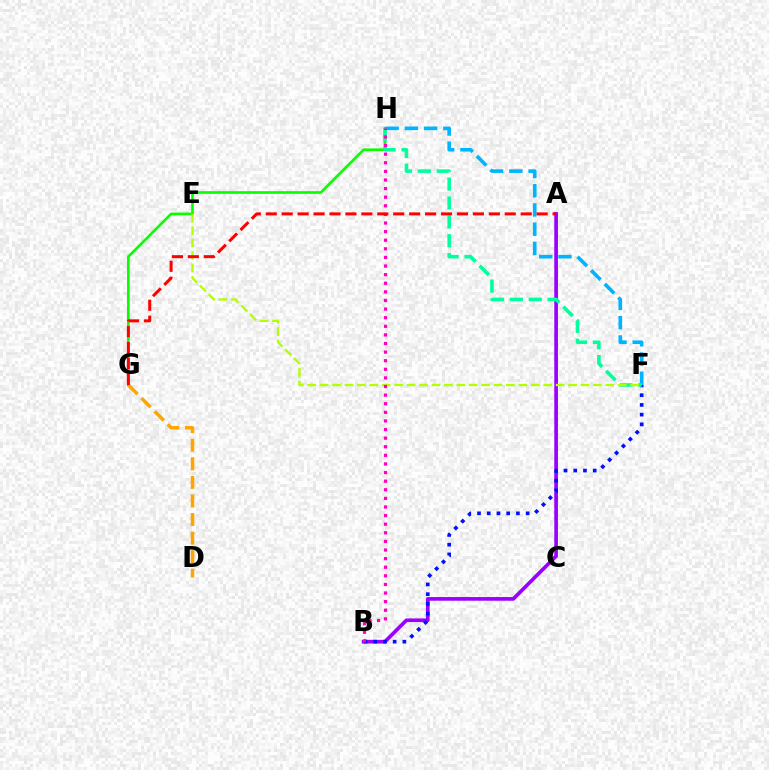{('A', 'B'): [{'color': '#9b00ff', 'line_style': 'solid', 'thickness': 2.65}], ('G', 'H'): [{'color': '#08ff00', 'line_style': 'solid', 'thickness': 1.91}], ('F', 'H'): [{'color': '#00b5ff', 'line_style': 'dashed', 'thickness': 2.61}, {'color': '#00ff9d', 'line_style': 'dashed', 'thickness': 2.57}], ('B', 'F'): [{'color': '#0010ff', 'line_style': 'dotted', 'thickness': 2.64}], ('D', 'G'): [{'color': '#ffa500', 'line_style': 'dashed', 'thickness': 2.52}], ('E', 'F'): [{'color': '#b3ff00', 'line_style': 'dashed', 'thickness': 1.69}], ('B', 'H'): [{'color': '#ff00bd', 'line_style': 'dotted', 'thickness': 2.34}], ('A', 'G'): [{'color': '#ff0000', 'line_style': 'dashed', 'thickness': 2.16}]}